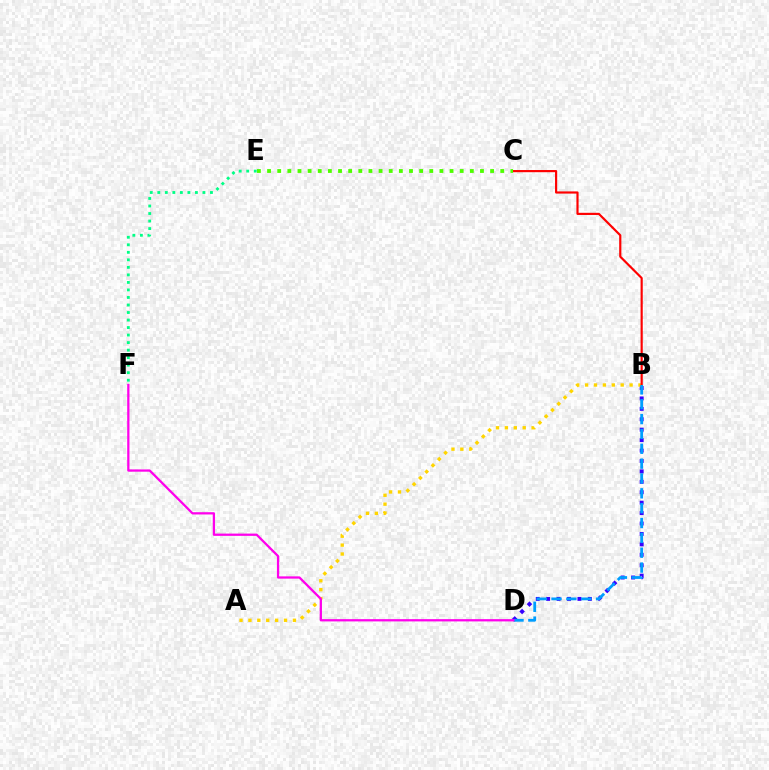{('B', 'D'): [{'color': '#3700ff', 'line_style': 'dotted', 'thickness': 2.83}, {'color': '#009eff', 'line_style': 'dashed', 'thickness': 2.02}], ('A', 'B'): [{'color': '#ffd500', 'line_style': 'dotted', 'thickness': 2.42}], ('E', 'F'): [{'color': '#00ff86', 'line_style': 'dotted', 'thickness': 2.04}], ('B', 'C'): [{'color': '#ff0000', 'line_style': 'solid', 'thickness': 1.56}], ('C', 'E'): [{'color': '#4fff00', 'line_style': 'dotted', 'thickness': 2.75}], ('D', 'F'): [{'color': '#ff00ed', 'line_style': 'solid', 'thickness': 1.63}]}